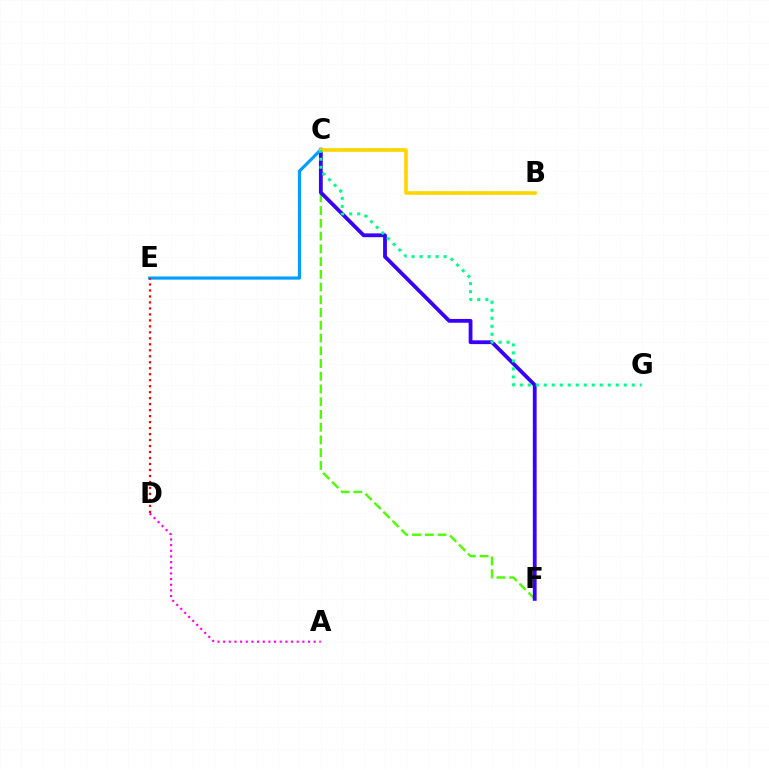{('C', 'F'): [{'color': '#4fff00', 'line_style': 'dashed', 'thickness': 1.73}, {'color': '#3700ff', 'line_style': 'solid', 'thickness': 2.73}], ('C', 'E'): [{'color': '#009eff', 'line_style': 'solid', 'thickness': 2.26}], ('B', 'C'): [{'color': '#ffd500', 'line_style': 'solid', 'thickness': 2.62}], ('C', 'G'): [{'color': '#00ff86', 'line_style': 'dotted', 'thickness': 2.17}], ('A', 'D'): [{'color': '#ff00ed', 'line_style': 'dotted', 'thickness': 1.54}], ('D', 'E'): [{'color': '#ff0000', 'line_style': 'dotted', 'thickness': 1.63}]}